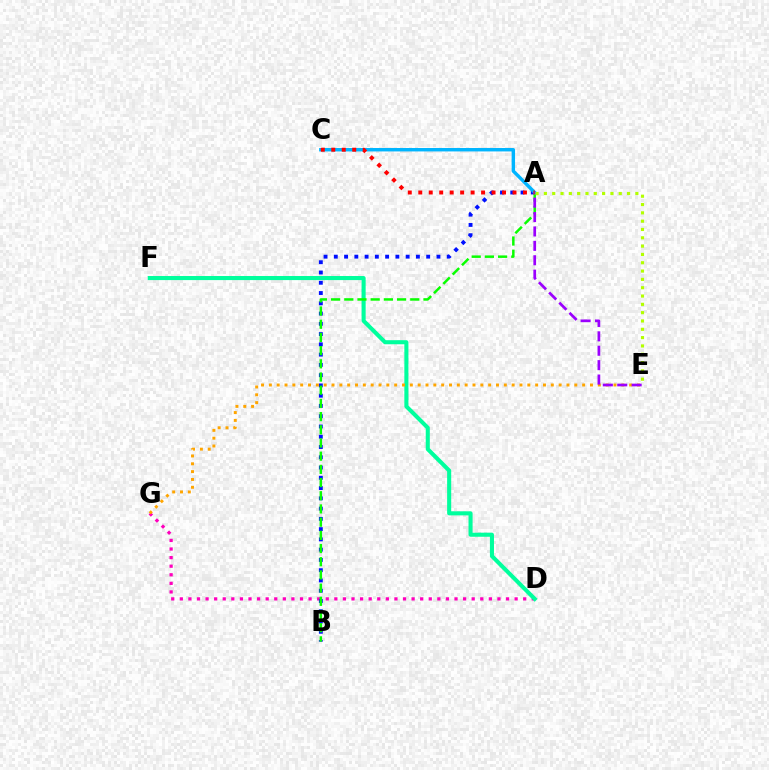{('D', 'G'): [{'color': '#ff00bd', 'line_style': 'dotted', 'thickness': 2.33}], ('D', 'F'): [{'color': '#00ff9d', 'line_style': 'solid', 'thickness': 2.93}], ('A', 'B'): [{'color': '#0010ff', 'line_style': 'dotted', 'thickness': 2.79}, {'color': '#08ff00', 'line_style': 'dashed', 'thickness': 1.79}], ('A', 'C'): [{'color': '#00b5ff', 'line_style': 'solid', 'thickness': 2.46}, {'color': '#ff0000', 'line_style': 'dotted', 'thickness': 2.84}], ('E', 'G'): [{'color': '#ffa500', 'line_style': 'dotted', 'thickness': 2.13}], ('A', 'E'): [{'color': '#9b00ff', 'line_style': 'dashed', 'thickness': 1.96}, {'color': '#b3ff00', 'line_style': 'dotted', 'thickness': 2.26}]}